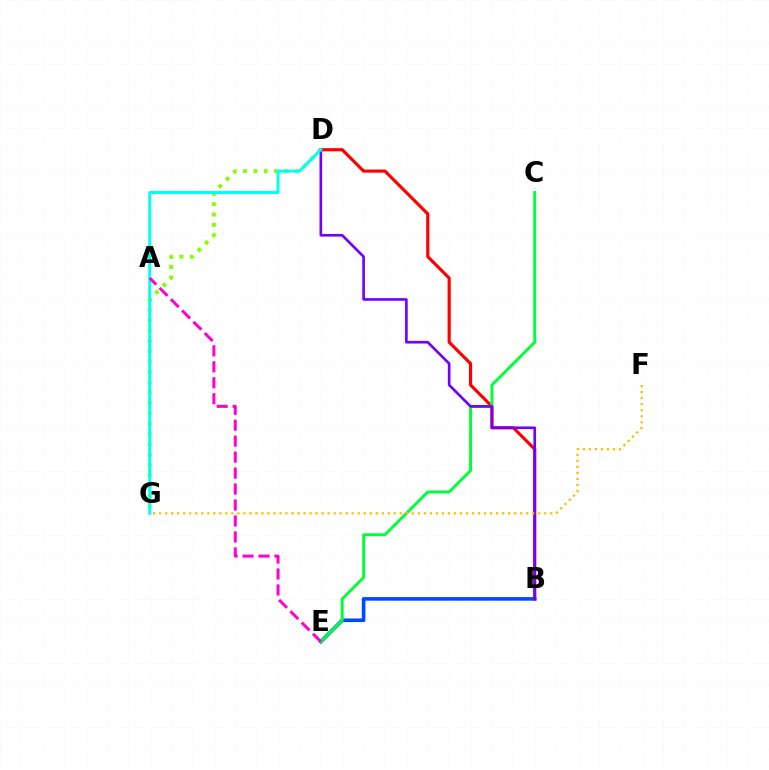{('B', 'D'): [{'color': '#ff0000', 'line_style': 'solid', 'thickness': 2.27}, {'color': '#7200ff', 'line_style': 'solid', 'thickness': 1.91}], ('D', 'G'): [{'color': '#84ff00', 'line_style': 'dotted', 'thickness': 2.81}, {'color': '#00fff6', 'line_style': 'solid', 'thickness': 2.14}], ('B', 'E'): [{'color': '#004bff', 'line_style': 'solid', 'thickness': 2.62}], ('C', 'E'): [{'color': '#00ff39', 'line_style': 'solid', 'thickness': 2.1}], ('F', 'G'): [{'color': '#ffbd00', 'line_style': 'dotted', 'thickness': 1.63}], ('A', 'E'): [{'color': '#ff00cf', 'line_style': 'dashed', 'thickness': 2.17}]}